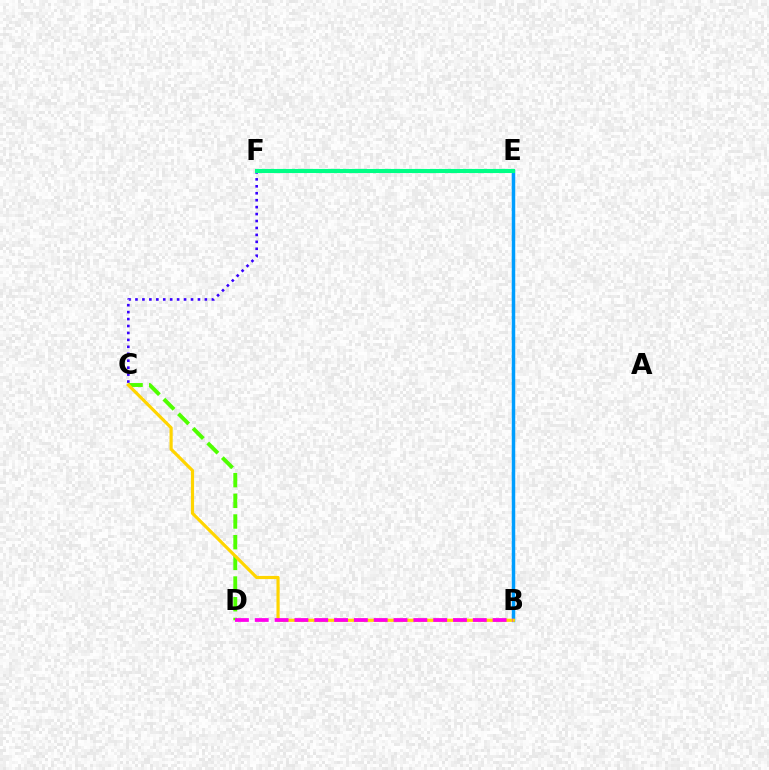{('E', 'F'): [{'color': '#ff0000', 'line_style': 'dotted', 'thickness': 1.58}, {'color': '#00ff86', 'line_style': 'solid', 'thickness': 2.96}], ('B', 'E'): [{'color': '#009eff', 'line_style': 'solid', 'thickness': 2.5}], ('C', 'D'): [{'color': '#4fff00', 'line_style': 'dashed', 'thickness': 2.81}], ('C', 'F'): [{'color': '#3700ff', 'line_style': 'dotted', 'thickness': 1.89}], ('B', 'C'): [{'color': '#ffd500', 'line_style': 'solid', 'thickness': 2.28}], ('B', 'D'): [{'color': '#ff00ed', 'line_style': 'dashed', 'thickness': 2.69}]}